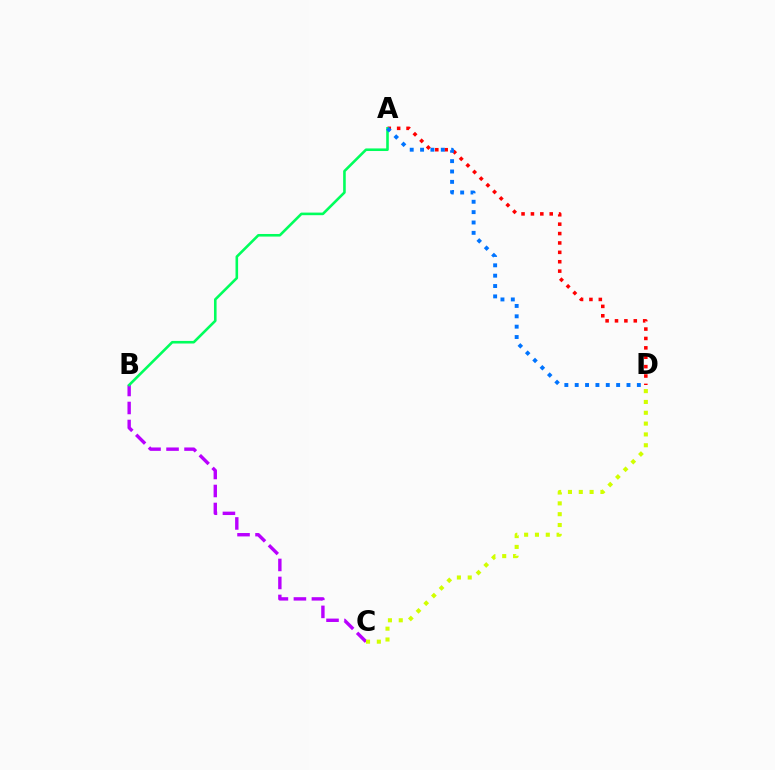{('B', 'C'): [{'color': '#b900ff', 'line_style': 'dashed', 'thickness': 2.44}], ('C', 'D'): [{'color': '#d1ff00', 'line_style': 'dotted', 'thickness': 2.94}], ('A', 'D'): [{'color': '#ff0000', 'line_style': 'dotted', 'thickness': 2.55}, {'color': '#0074ff', 'line_style': 'dotted', 'thickness': 2.81}], ('A', 'B'): [{'color': '#00ff5c', 'line_style': 'solid', 'thickness': 1.87}]}